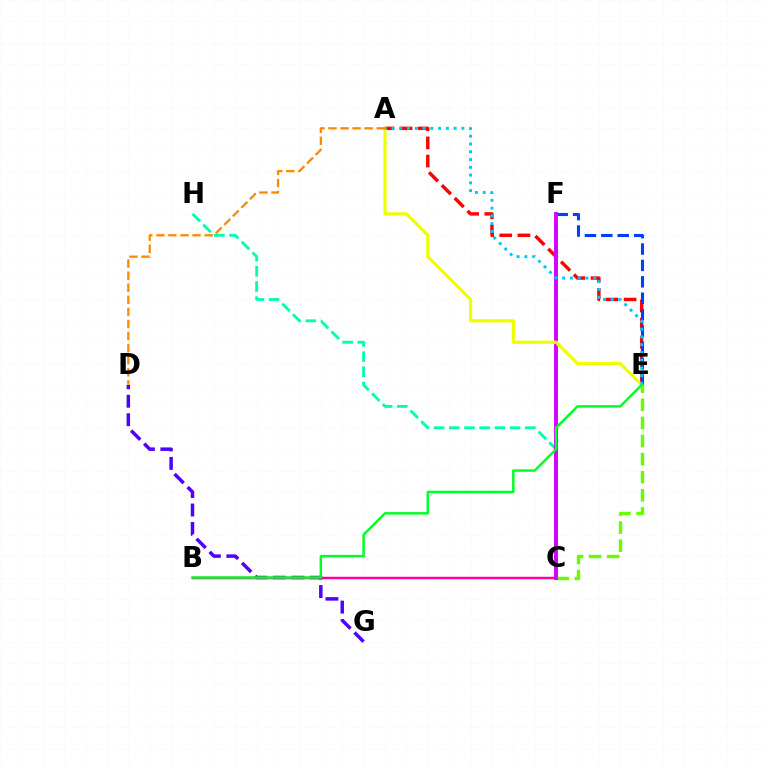{('D', 'G'): [{'color': '#4f00ff', 'line_style': 'dashed', 'thickness': 2.51}], ('C', 'E'): [{'color': '#66ff00', 'line_style': 'dashed', 'thickness': 2.46}], ('B', 'C'): [{'color': '#ff00a0', 'line_style': 'solid', 'thickness': 1.79}], ('A', 'E'): [{'color': '#ff0000', 'line_style': 'dashed', 'thickness': 2.47}, {'color': '#eeff00', 'line_style': 'solid', 'thickness': 2.3}, {'color': '#00c7ff', 'line_style': 'dotted', 'thickness': 2.11}], ('C', 'H'): [{'color': '#00ffaf', 'line_style': 'dashed', 'thickness': 2.07}], ('E', 'F'): [{'color': '#003fff', 'line_style': 'dashed', 'thickness': 2.23}], ('C', 'F'): [{'color': '#d600ff', 'line_style': 'solid', 'thickness': 2.83}], ('A', 'D'): [{'color': '#ff8800', 'line_style': 'dashed', 'thickness': 1.64}], ('B', 'E'): [{'color': '#00ff27', 'line_style': 'solid', 'thickness': 1.79}]}